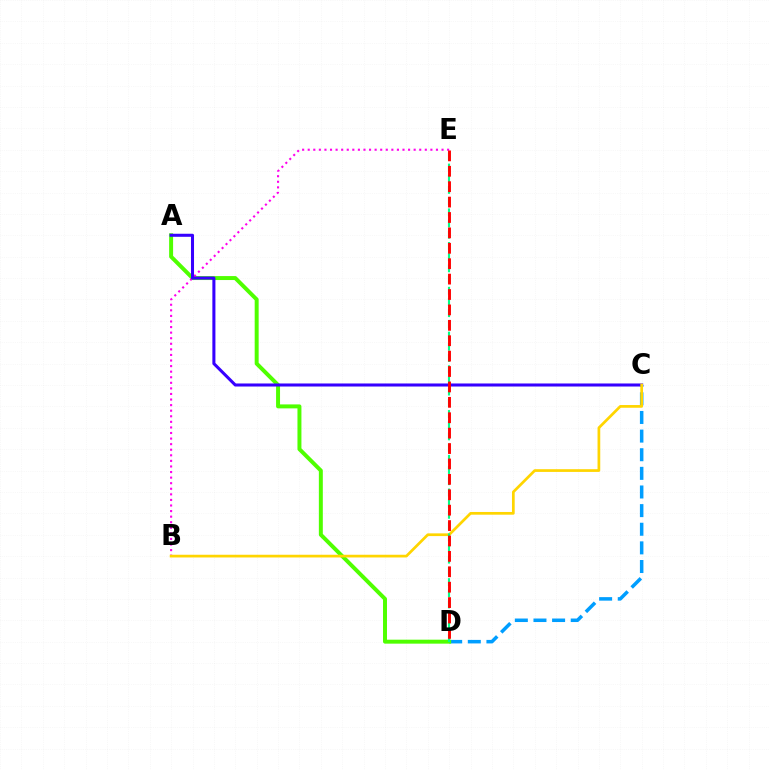{('C', 'D'): [{'color': '#009eff', 'line_style': 'dashed', 'thickness': 2.53}], ('A', 'D'): [{'color': '#4fff00', 'line_style': 'solid', 'thickness': 2.86}], ('B', 'E'): [{'color': '#ff00ed', 'line_style': 'dotted', 'thickness': 1.51}], ('A', 'C'): [{'color': '#3700ff', 'line_style': 'solid', 'thickness': 2.19}], ('B', 'C'): [{'color': '#ffd500', 'line_style': 'solid', 'thickness': 1.96}], ('D', 'E'): [{'color': '#00ff86', 'line_style': 'dashed', 'thickness': 1.52}, {'color': '#ff0000', 'line_style': 'dashed', 'thickness': 2.09}]}